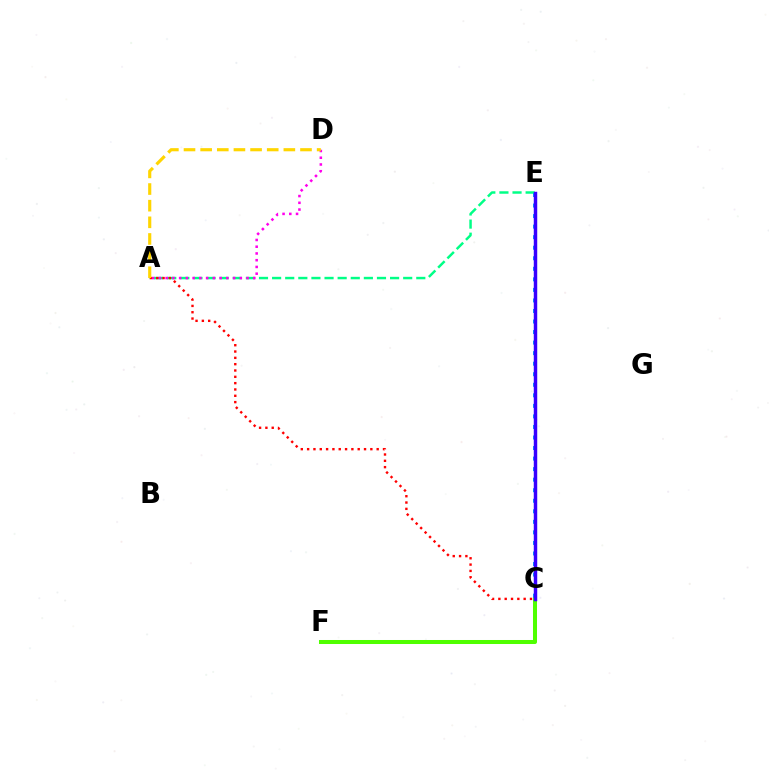{('A', 'E'): [{'color': '#00ff86', 'line_style': 'dashed', 'thickness': 1.78}], ('A', 'D'): [{'color': '#ff00ed', 'line_style': 'dotted', 'thickness': 1.83}, {'color': '#ffd500', 'line_style': 'dashed', 'thickness': 2.26}], ('A', 'C'): [{'color': '#ff0000', 'line_style': 'dotted', 'thickness': 1.72}], ('C', 'F'): [{'color': '#4fff00', 'line_style': 'solid', 'thickness': 2.89}], ('C', 'E'): [{'color': '#009eff', 'line_style': 'dotted', 'thickness': 2.86}, {'color': '#3700ff', 'line_style': 'solid', 'thickness': 2.48}]}